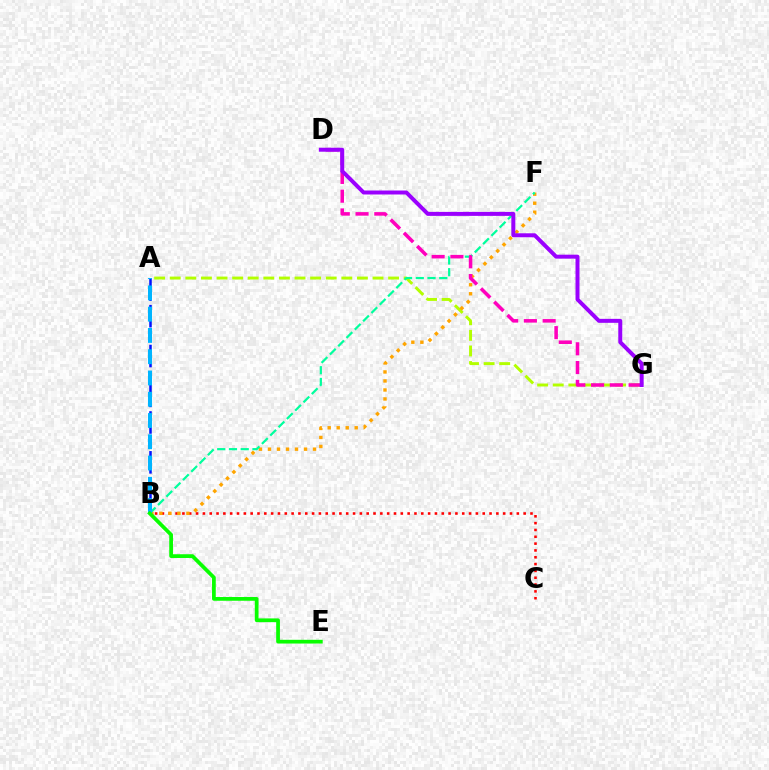{('B', 'C'): [{'color': '#ff0000', 'line_style': 'dotted', 'thickness': 1.85}], ('A', 'G'): [{'color': '#b3ff00', 'line_style': 'dashed', 'thickness': 2.12}], ('A', 'B'): [{'color': '#0010ff', 'line_style': 'dashed', 'thickness': 1.81}, {'color': '#00b5ff', 'line_style': 'dashed', 'thickness': 2.89}], ('B', 'F'): [{'color': '#ffa500', 'line_style': 'dotted', 'thickness': 2.45}, {'color': '#00ff9d', 'line_style': 'dashed', 'thickness': 1.6}], ('D', 'G'): [{'color': '#ff00bd', 'line_style': 'dashed', 'thickness': 2.55}, {'color': '#9b00ff', 'line_style': 'solid', 'thickness': 2.86}], ('B', 'E'): [{'color': '#08ff00', 'line_style': 'solid', 'thickness': 2.69}]}